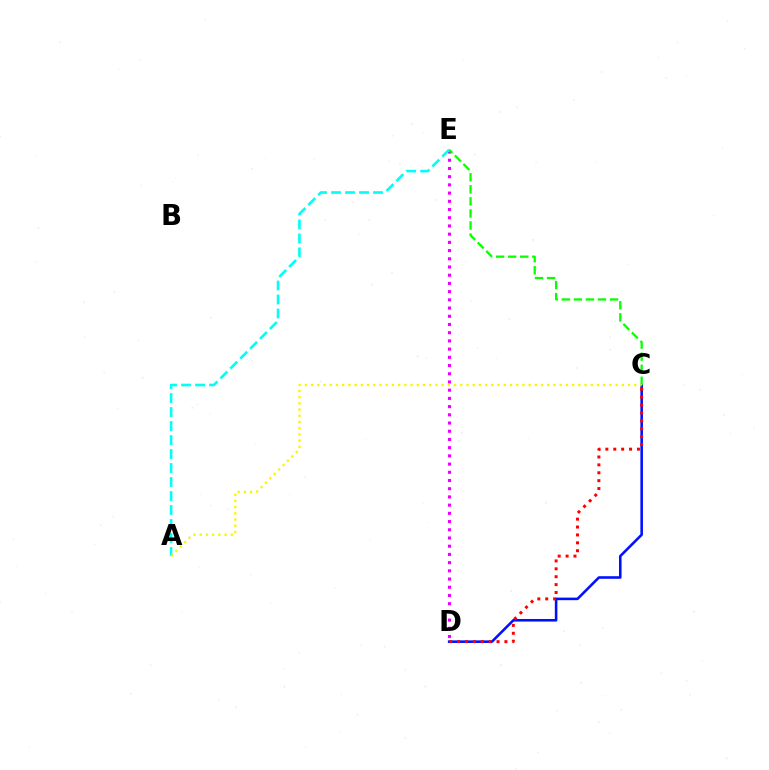{('C', 'D'): [{'color': '#0010ff', 'line_style': 'solid', 'thickness': 1.86}, {'color': '#ff0000', 'line_style': 'dotted', 'thickness': 2.14}], ('D', 'E'): [{'color': '#ee00ff', 'line_style': 'dotted', 'thickness': 2.23}], ('C', 'E'): [{'color': '#08ff00', 'line_style': 'dashed', 'thickness': 1.64}], ('A', 'E'): [{'color': '#00fff6', 'line_style': 'dashed', 'thickness': 1.9}], ('A', 'C'): [{'color': '#fcf500', 'line_style': 'dotted', 'thickness': 1.69}]}